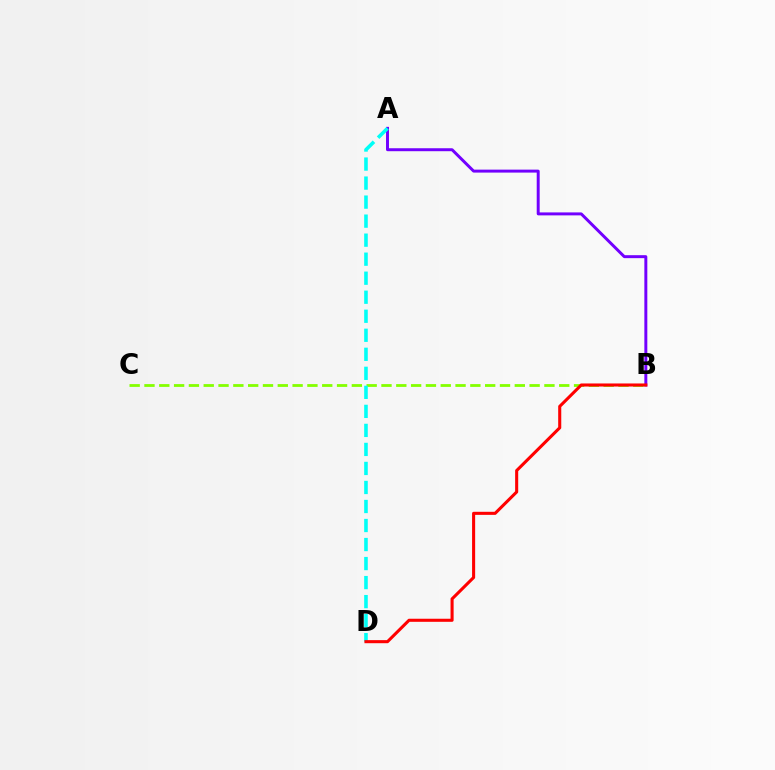{('B', 'C'): [{'color': '#84ff00', 'line_style': 'dashed', 'thickness': 2.01}], ('A', 'B'): [{'color': '#7200ff', 'line_style': 'solid', 'thickness': 2.13}], ('A', 'D'): [{'color': '#00fff6', 'line_style': 'dashed', 'thickness': 2.58}], ('B', 'D'): [{'color': '#ff0000', 'line_style': 'solid', 'thickness': 2.21}]}